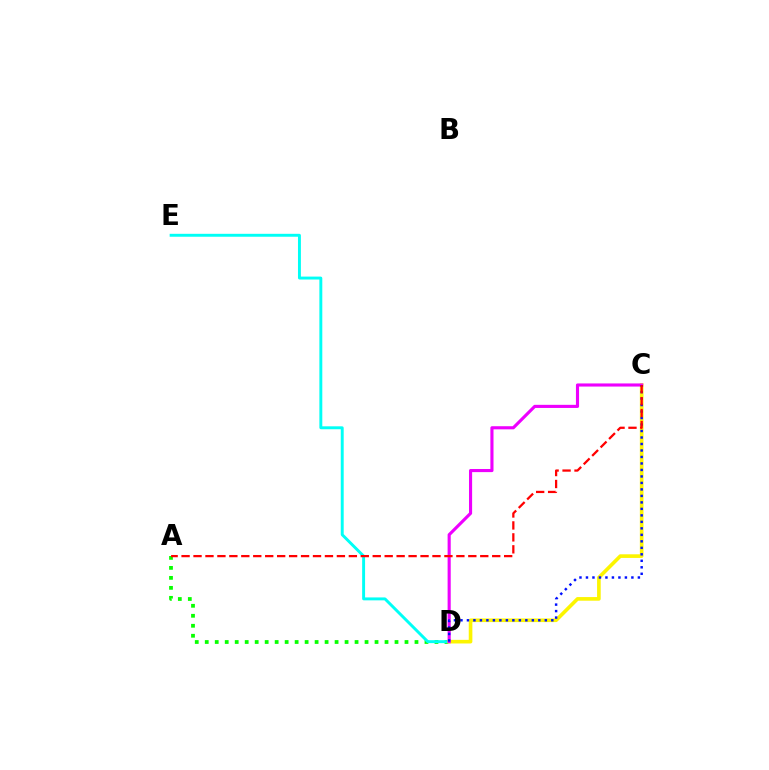{('A', 'D'): [{'color': '#08ff00', 'line_style': 'dotted', 'thickness': 2.71}], ('D', 'E'): [{'color': '#00fff6', 'line_style': 'solid', 'thickness': 2.11}], ('C', 'D'): [{'color': '#fcf500', 'line_style': 'solid', 'thickness': 2.61}, {'color': '#ee00ff', 'line_style': 'solid', 'thickness': 2.25}, {'color': '#0010ff', 'line_style': 'dotted', 'thickness': 1.76}], ('A', 'C'): [{'color': '#ff0000', 'line_style': 'dashed', 'thickness': 1.62}]}